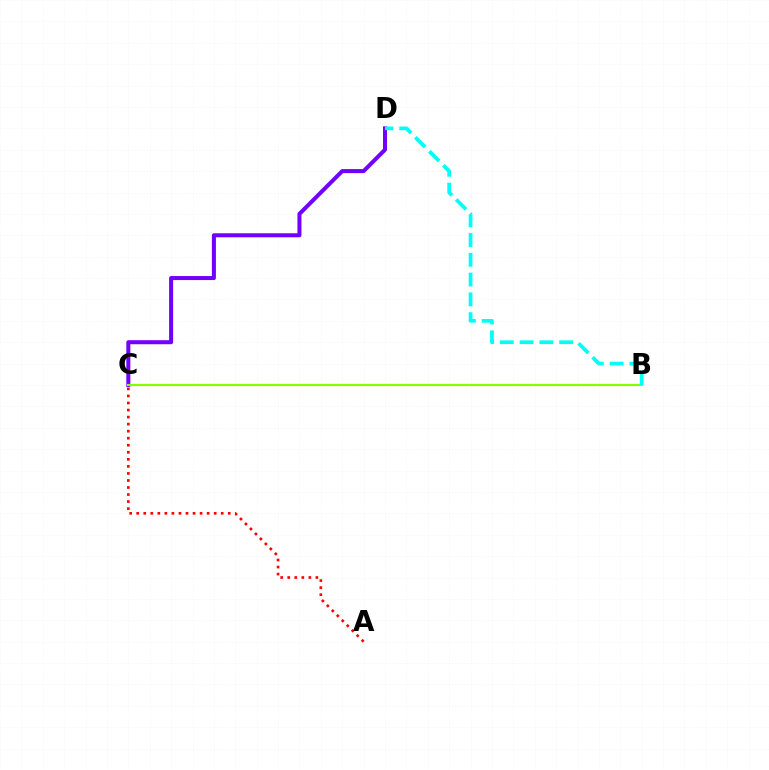{('A', 'C'): [{'color': '#ff0000', 'line_style': 'dotted', 'thickness': 1.91}], ('C', 'D'): [{'color': '#7200ff', 'line_style': 'solid', 'thickness': 2.9}], ('B', 'C'): [{'color': '#84ff00', 'line_style': 'solid', 'thickness': 1.56}], ('B', 'D'): [{'color': '#00fff6', 'line_style': 'dashed', 'thickness': 2.69}]}